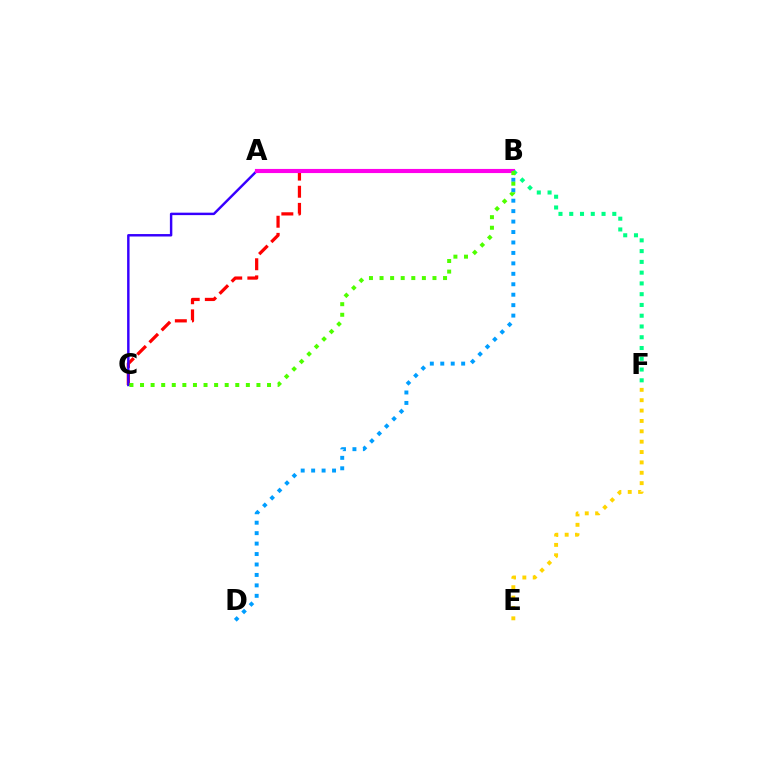{('B', 'C'): [{'color': '#ff0000', 'line_style': 'dashed', 'thickness': 2.33}, {'color': '#4fff00', 'line_style': 'dotted', 'thickness': 2.88}], ('E', 'F'): [{'color': '#ffd500', 'line_style': 'dotted', 'thickness': 2.82}], ('B', 'D'): [{'color': '#009eff', 'line_style': 'dotted', 'thickness': 2.84}], ('A', 'C'): [{'color': '#3700ff', 'line_style': 'solid', 'thickness': 1.76}], ('A', 'B'): [{'color': '#ff00ed', 'line_style': 'solid', 'thickness': 2.97}], ('B', 'F'): [{'color': '#00ff86', 'line_style': 'dotted', 'thickness': 2.93}]}